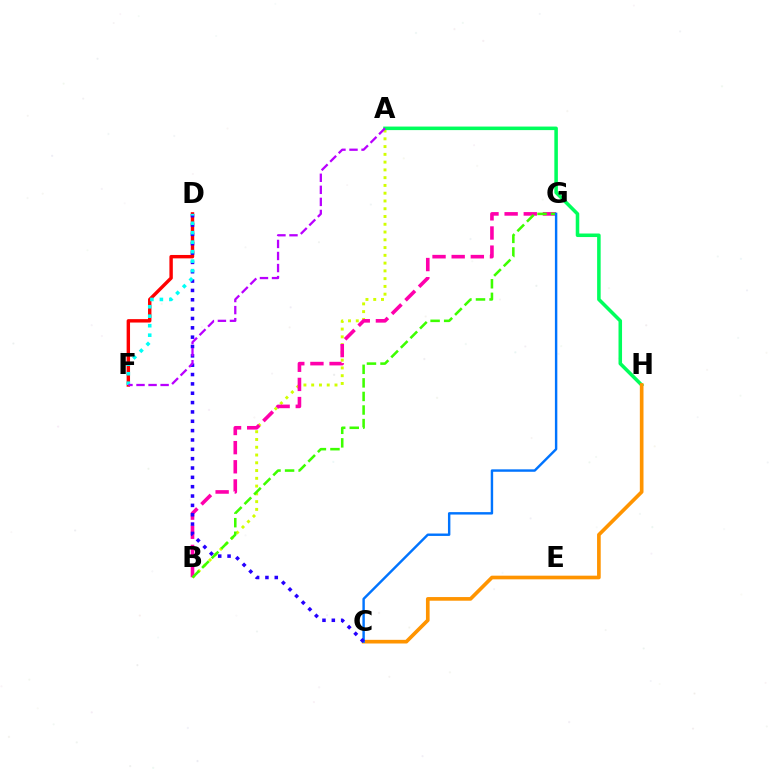{('A', 'B'): [{'color': '#d1ff00', 'line_style': 'dotted', 'thickness': 2.11}], ('A', 'H'): [{'color': '#00ff5c', 'line_style': 'solid', 'thickness': 2.55}], ('D', 'F'): [{'color': '#ff0000', 'line_style': 'solid', 'thickness': 2.46}, {'color': '#00fff6', 'line_style': 'dotted', 'thickness': 2.58}], ('B', 'G'): [{'color': '#ff00ac', 'line_style': 'dashed', 'thickness': 2.6}, {'color': '#3dff00', 'line_style': 'dashed', 'thickness': 1.84}], ('C', 'H'): [{'color': '#ff9400', 'line_style': 'solid', 'thickness': 2.64}], ('C', 'G'): [{'color': '#0074ff', 'line_style': 'solid', 'thickness': 1.75}], ('C', 'D'): [{'color': '#2500ff', 'line_style': 'dotted', 'thickness': 2.54}], ('A', 'F'): [{'color': '#b900ff', 'line_style': 'dashed', 'thickness': 1.64}]}